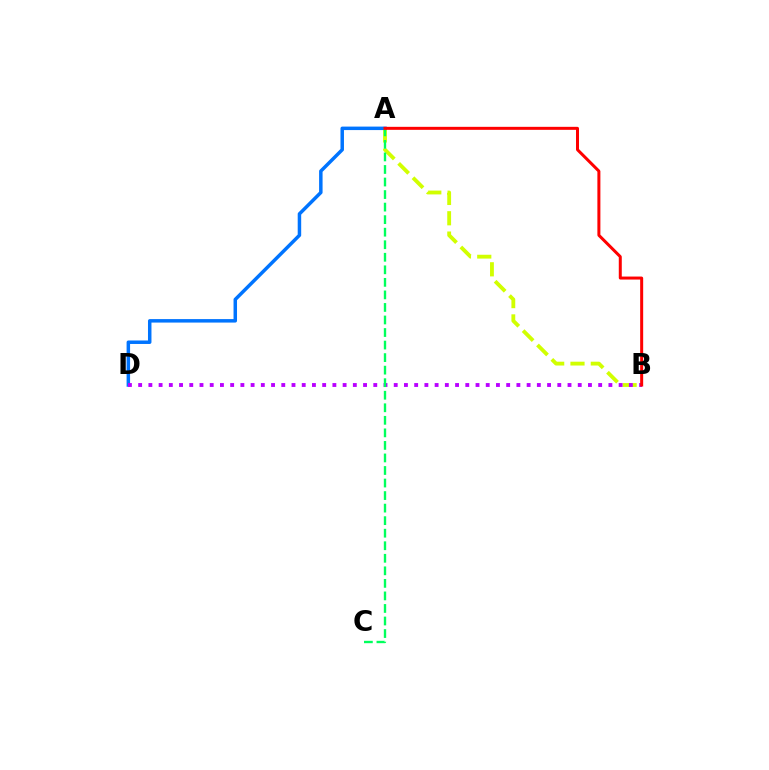{('A', 'B'): [{'color': '#d1ff00', 'line_style': 'dashed', 'thickness': 2.76}, {'color': '#ff0000', 'line_style': 'solid', 'thickness': 2.16}], ('A', 'D'): [{'color': '#0074ff', 'line_style': 'solid', 'thickness': 2.51}], ('B', 'D'): [{'color': '#b900ff', 'line_style': 'dotted', 'thickness': 2.78}], ('A', 'C'): [{'color': '#00ff5c', 'line_style': 'dashed', 'thickness': 1.7}]}